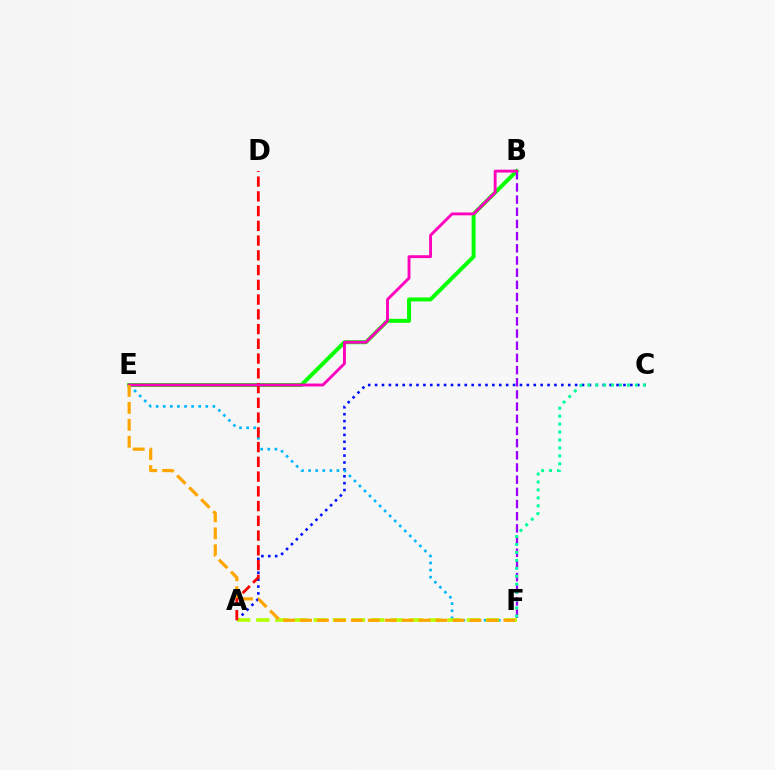{('A', 'C'): [{'color': '#0010ff', 'line_style': 'dotted', 'thickness': 1.87}], ('B', 'E'): [{'color': '#08ff00', 'line_style': 'solid', 'thickness': 2.86}, {'color': '#ff00bd', 'line_style': 'solid', 'thickness': 2.07}], ('E', 'F'): [{'color': '#00b5ff', 'line_style': 'dotted', 'thickness': 1.93}, {'color': '#ffa500', 'line_style': 'dashed', 'thickness': 2.3}], ('A', 'F'): [{'color': '#b3ff00', 'line_style': 'dashed', 'thickness': 2.6}], ('A', 'D'): [{'color': '#ff0000', 'line_style': 'dashed', 'thickness': 2.0}], ('B', 'F'): [{'color': '#9b00ff', 'line_style': 'dashed', 'thickness': 1.65}], ('C', 'F'): [{'color': '#00ff9d', 'line_style': 'dotted', 'thickness': 2.16}]}